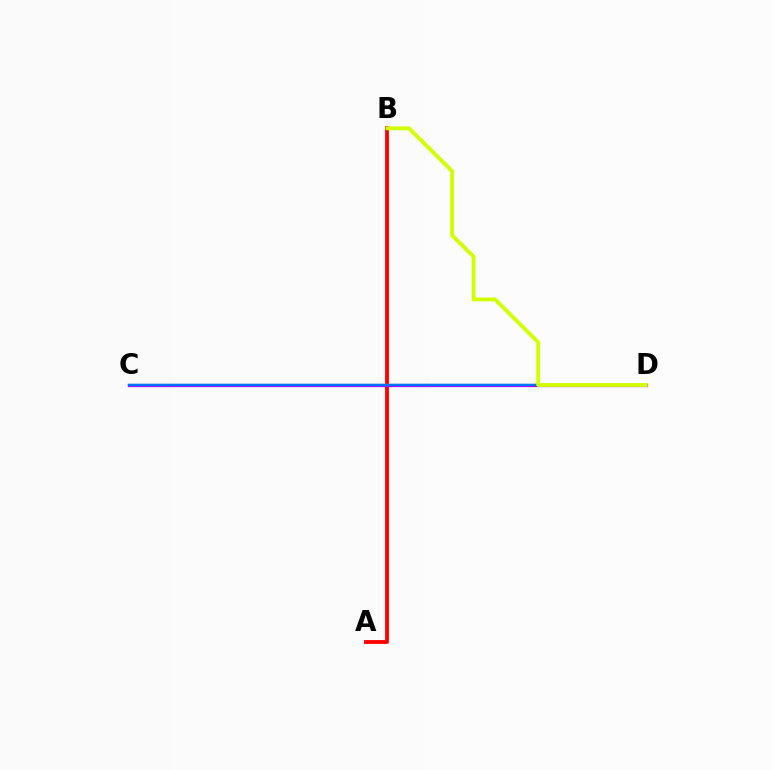{('A', 'B'): [{'color': '#ff0000', 'line_style': 'solid', 'thickness': 2.76}], ('C', 'D'): [{'color': '#00ff5c', 'line_style': 'solid', 'thickness': 1.66}, {'color': '#b900ff', 'line_style': 'solid', 'thickness': 2.32}, {'color': '#0074ff', 'line_style': 'solid', 'thickness': 1.64}], ('B', 'D'): [{'color': '#d1ff00', 'line_style': 'solid', 'thickness': 2.76}]}